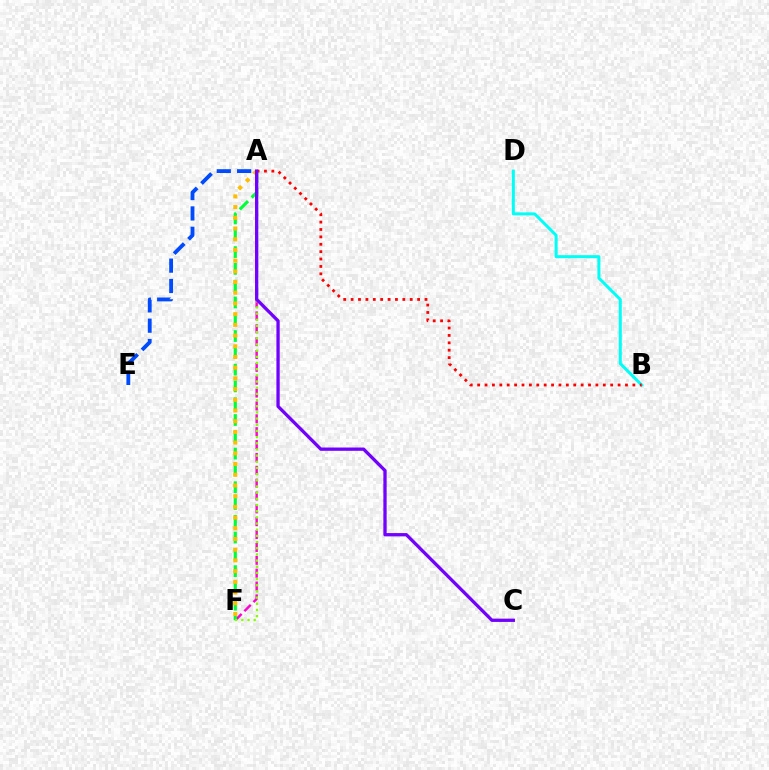{('A', 'F'): [{'color': '#ff00cf', 'line_style': 'dashed', 'thickness': 1.75}, {'color': '#00ff39', 'line_style': 'dashed', 'thickness': 2.28}, {'color': '#ffbd00', 'line_style': 'dotted', 'thickness': 2.91}, {'color': '#84ff00', 'line_style': 'dotted', 'thickness': 1.68}], ('B', 'D'): [{'color': '#00fff6', 'line_style': 'solid', 'thickness': 2.16}], ('A', 'B'): [{'color': '#ff0000', 'line_style': 'dotted', 'thickness': 2.01}], ('A', 'C'): [{'color': '#7200ff', 'line_style': 'solid', 'thickness': 2.37}], ('A', 'E'): [{'color': '#004bff', 'line_style': 'dashed', 'thickness': 2.77}]}